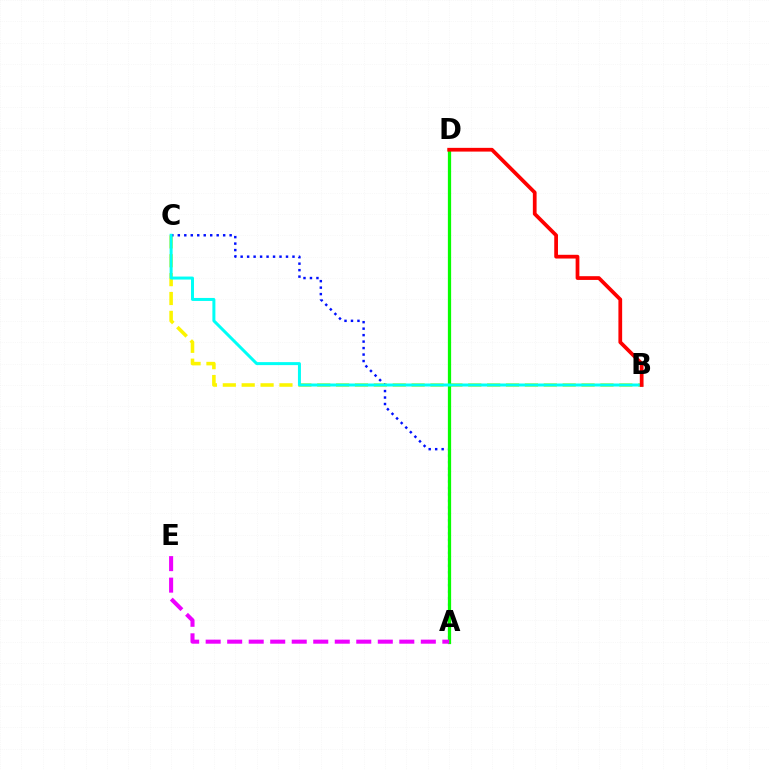{('B', 'C'): [{'color': '#fcf500', 'line_style': 'dashed', 'thickness': 2.56}, {'color': '#00fff6', 'line_style': 'solid', 'thickness': 2.16}], ('A', 'C'): [{'color': '#0010ff', 'line_style': 'dotted', 'thickness': 1.76}], ('A', 'D'): [{'color': '#08ff00', 'line_style': 'solid', 'thickness': 2.34}], ('A', 'E'): [{'color': '#ee00ff', 'line_style': 'dashed', 'thickness': 2.92}], ('B', 'D'): [{'color': '#ff0000', 'line_style': 'solid', 'thickness': 2.69}]}